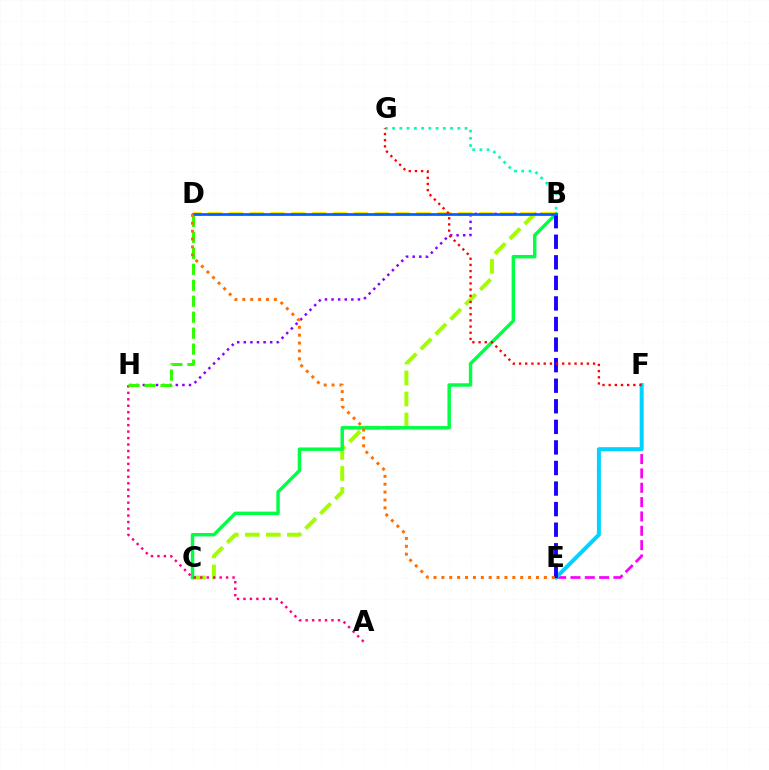{('E', 'F'): [{'color': '#fa00f9', 'line_style': 'dashed', 'thickness': 1.95}, {'color': '#00d3ff', 'line_style': 'solid', 'thickness': 2.86}], ('B', 'C'): [{'color': '#a2ff00', 'line_style': 'dashed', 'thickness': 2.86}, {'color': '#00ff45', 'line_style': 'solid', 'thickness': 2.47}], ('B', 'H'): [{'color': '#8a00ff', 'line_style': 'dotted', 'thickness': 1.79}], ('B', 'D'): [{'color': '#ffe600', 'line_style': 'dashed', 'thickness': 2.83}, {'color': '#005dff', 'line_style': 'solid', 'thickness': 1.94}], ('A', 'H'): [{'color': '#ff0088', 'line_style': 'dotted', 'thickness': 1.75}], ('D', 'H'): [{'color': '#31ff00', 'line_style': 'dashed', 'thickness': 2.17}], ('B', 'E'): [{'color': '#1900ff', 'line_style': 'dashed', 'thickness': 2.79}], ('B', 'G'): [{'color': '#00ffbb', 'line_style': 'dotted', 'thickness': 1.97}], ('D', 'E'): [{'color': '#ff7000', 'line_style': 'dotted', 'thickness': 2.14}], ('F', 'G'): [{'color': '#ff0000', 'line_style': 'dotted', 'thickness': 1.68}]}